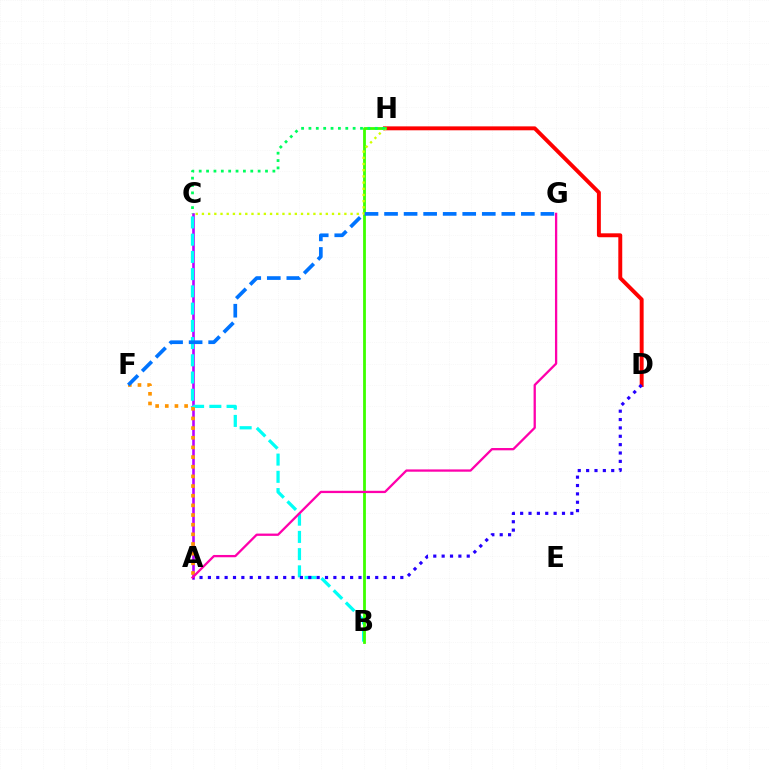{('A', 'C'): [{'color': '#b900ff', 'line_style': 'solid', 'thickness': 1.88}], ('B', 'C'): [{'color': '#00fff6', 'line_style': 'dashed', 'thickness': 2.34}], ('A', 'F'): [{'color': '#ff9400', 'line_style': 'dotted', 'thickness': 2.62}], ('D', 'H'): [{'color': '#ff0000', 'line_style': 'solid', 'thickness': 2.82}], ('B', 'H'): [{'color': '#3dff00', 'line_style': 'solid', 'thickness': 2.02}], ('A', 'D'): [{'color': '#2500ff', 'line_style': 'dotted', 'thickness': 2.27}], ('C', 'H'): [{'color': '#d1ff00', 'line_style': 'dotted', 'thickness': 1.68}, {'color': '#00ff5c', 'line_style': 'dotted', 'thickness': 2.0}], ('F', 'G'): [{'color': '#0074ff', 'line_style': 'dashed', 'thickness': 2.66}], ('A', 'G'): [{'color': '#ff00ac', 'line_style': 'solid', 'thickness': 1.65}]}